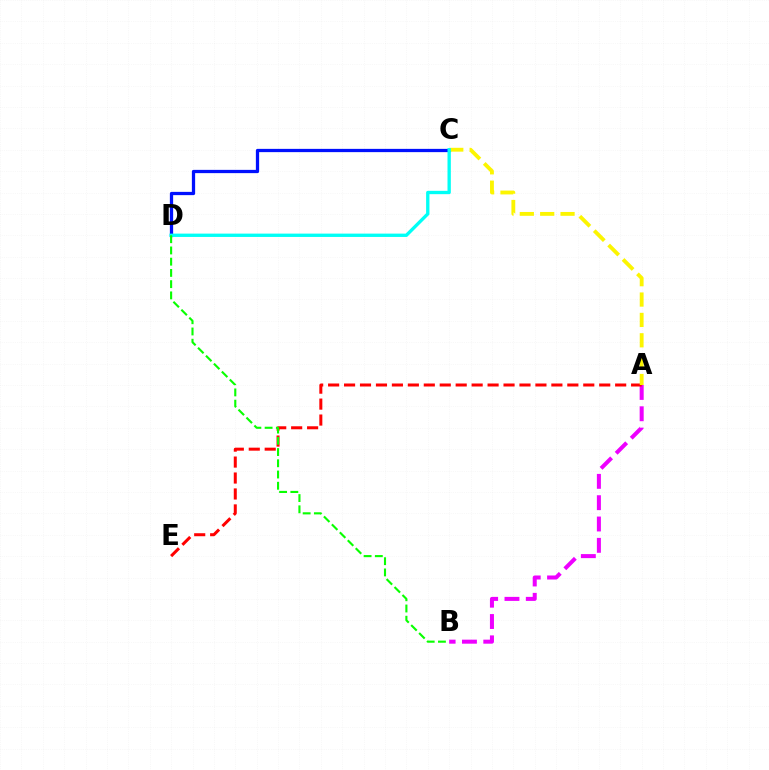{('A', 'B'): [{'color': '#ee00ff', 'line_style': 'dashed', 'thickness': 2.9}], ('C', 'D'): [{'color': '#0010ff', 'line_style': 'solid', 'thickness': 2.35}, {'color': '#00fff6', 'line_style': 'solid', 'thickness': 2.4}], ('A', 'E'): [{'color': '#ff0000', 'line_style': 'dashed', 'thickness': 2.17}], ('A', 'C'): [{'color': '#fcf500', 'line_style': 'dashed', 'thickness': 2.77}], ('B', 'D'): [{'color': '#08ff00', 'line_style': 'dashed', 'thickness': 1.53}]}